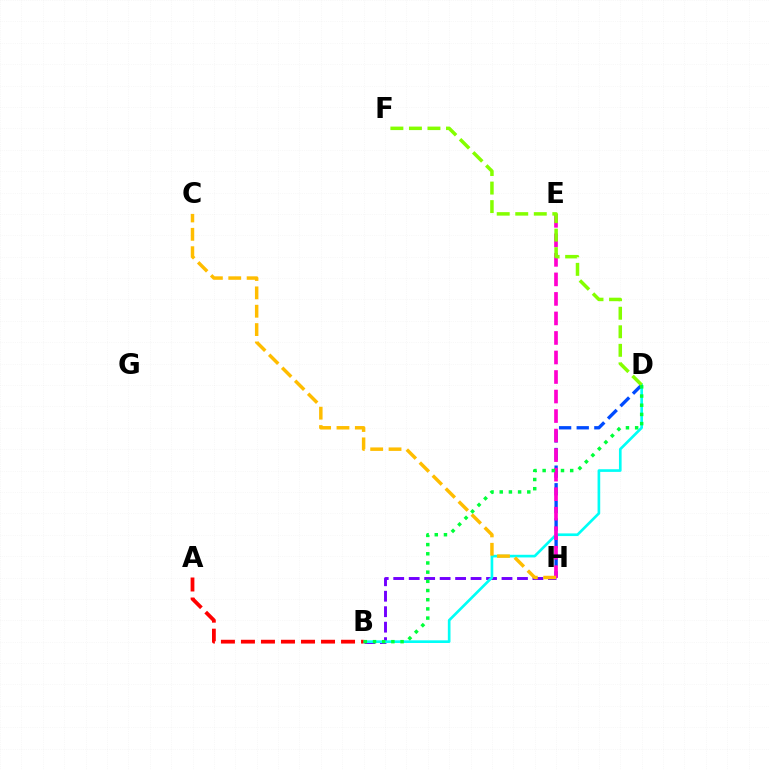{('B', 'H'): [{'color': '#7200ff', 'line_style': 'dashed', 'thickness': 2.1}], ('B', 'D'): [{'color': '#00fff6', 'line_style': 'solid', 'thickness': 1.92}, {'color': '#00ff39', 'line_style': 'dotted', 'thickness': 2.5}], ('D', 'H'): [{'color': '#004bff', 'line_style': 'dashed', 'thickness': 2.39}], ('E', 'H'): [{'color': '#ff00cf', 'line_style': 'dashed', 'thickness': 2.65}], ('A', 'B'): [{'color': '#ff0000', 'line_style': 'dashed', 'thickness': 2.72}], ('D', 'F'): [{'color': '#84ff00', 'line_style': 'dashed', 'thickness': 2.52}], ('C', 'H'): [{'color': '#ffbd00', 'line_style': 'dashed', 'thickness': 2.49}]}